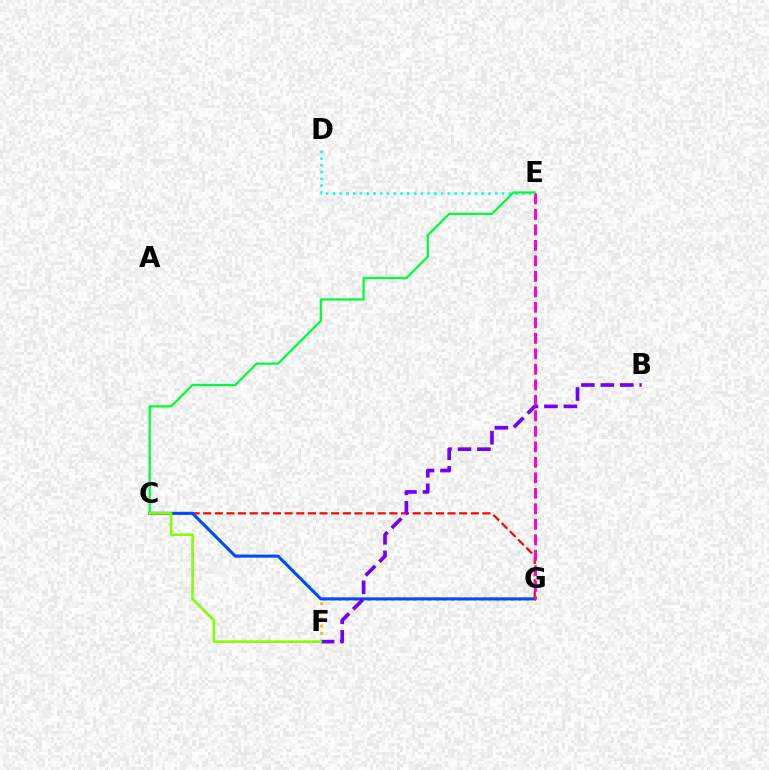{('C', 'G'): [{'color': '#ff0000', 'line_style': 'dashed', 'thickness': 1.58}, {'color': '#004bff', 'line_style': 'solid', 'thickness': 2.21}], ('F', 'G'): [{'color': '#ffbd00', 'line_style': 'dotted', 'thickness': 2.04}], ('D', 'E'): [{'color': '#00fff6', 'line_style': 'dotted', 'thickness': 1.84}], ('C', 'E'): [{'color': '#00ff39', 'line_style': 'solid', 'thickness': 1.63}], ('B', 'F'): [{'color': '#7200ff', 'line_style': 'dashed', 'thickness': 2.64}], ('C', 'F'): [{'color': '#84ff00', 'line_style': 'solid', 'thickness': 1.85}], ('E', 'G'): [{'color': '#ff00cf', 'line_style': 'dashed', 'thickness': 2.1}]}